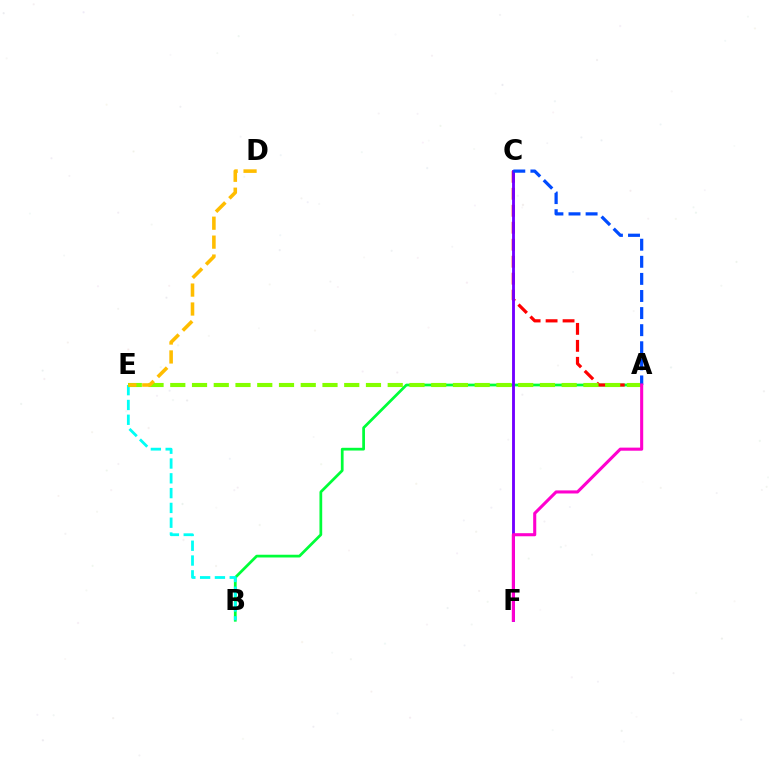{('A', 'B'): [{'color': '#00ff39', 'line_style': 'solid', 'thickness': 1.97}], ('B', 'E'): [{'color': '#00fff6', 'line_style': 'dashed', 'thickness': 2.01}], ('A', 'C'): [{'color': '#ff0000', 'line_style': 'dashed', 'thickness': 2.31}, {'color': '#004bff', 'line_style': 'dashed', 'thickness': 2.32}], ('A', 'E'): [{'color': '#84ff00', 'line_style': 'dashed', 'thickness': 2.95}], ('D', 'E'): [{'color': '#ffbd00', 'line_style': 'dashed', 'thickness': 2.57}], ('C', 'F'): [{'color': '#7200ff', 'line_style': 'solid', 'thickness': 2.06}], ('A', 'F'): [{'color': '#ff00cf', 'line_style': 'solid', 'thickness': 2.22}]}